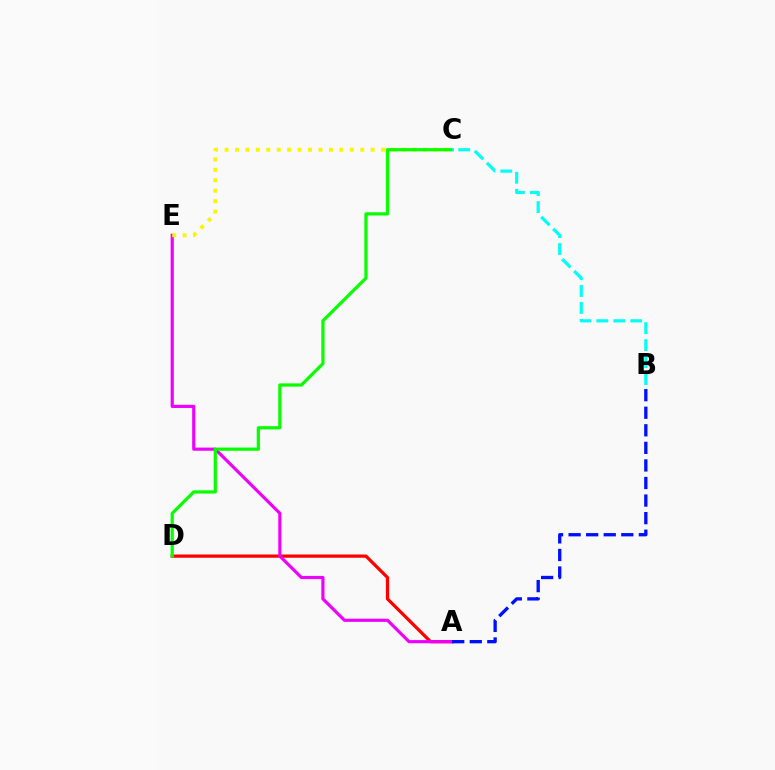{('A', 'D'): [{'color': '#ff0000', 'line_style': 'solid', 'thickness': 2.33}], ('A', 'E'): [{'color': '#ee00ff', 'line_style': 'solid', 'thickness': 2.27}], ('C', 'E'): [{'color': '#fcf500', 'line_style': 'dotted', 'thickness': 2.84}], ('A', 'B'): [{'color': '#0010ff', 'line_style': 'dashed', 'thickness': 2.39}], ('C', 'D'): [{'color': '#08ff00', 'line_style': 'solid', 'thickness': 2.33}], ('B', 'C'): [{'color': '#00fff6', 'line_style': 'dashed', 'thickness': 2.3}]}